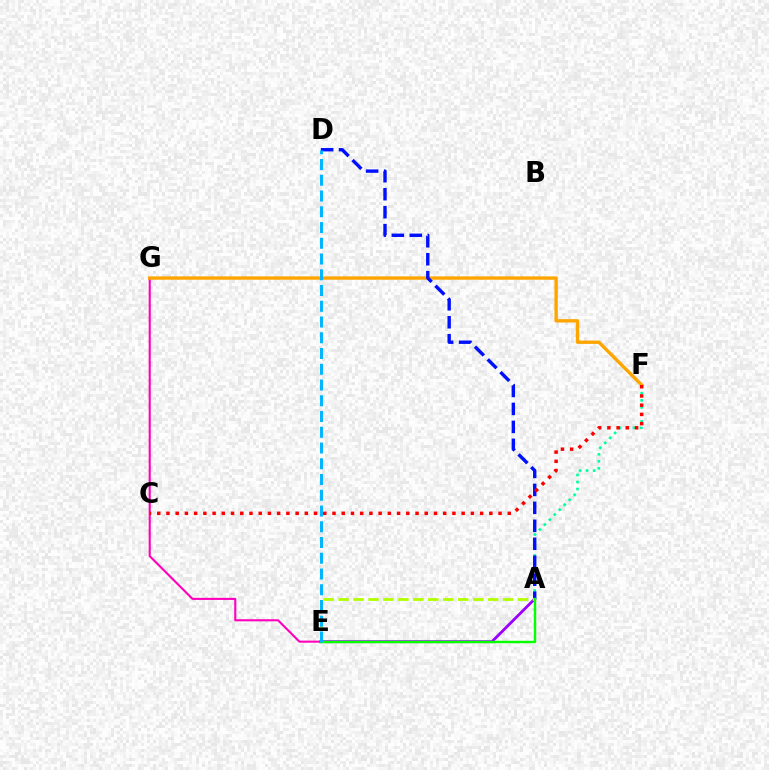{('A', 'F'): [{'color': '#00ff9d', 'line_style': 'dotted', 'thickness': 1.91}], ('E', 'G'): [{'color': '#ff00bd', 'line_style': 'solid', 'thickness': 1.52}], ('F', 'G'): [{'color': '#ffa500', 'line_style': 'solid', 'thickness': 2.42}], ('A', 'E'): [{'color': '#9b00ff', 'line_style': 'solid', 'thickness': 2.02}, {'color': '#b3ff00', 'line_style': 'dashed', 'thickness': 2.03}, {'color': '#08ff00', 'line_style': 'solid', 'thickness': 1.77}], ('A', 'D'): [{'color': '#0010ff', 'line_style': 'dashed', 'thickness': 2.44}], ('C', 'F'): [{'color': '#ff0000', 'line_style': 'dotted', 'thickness': 2.51}], ('D', 'E'): [{'color': '#00b5ff', 'line_style': 'dashed', 'thickness': 2.14}]}